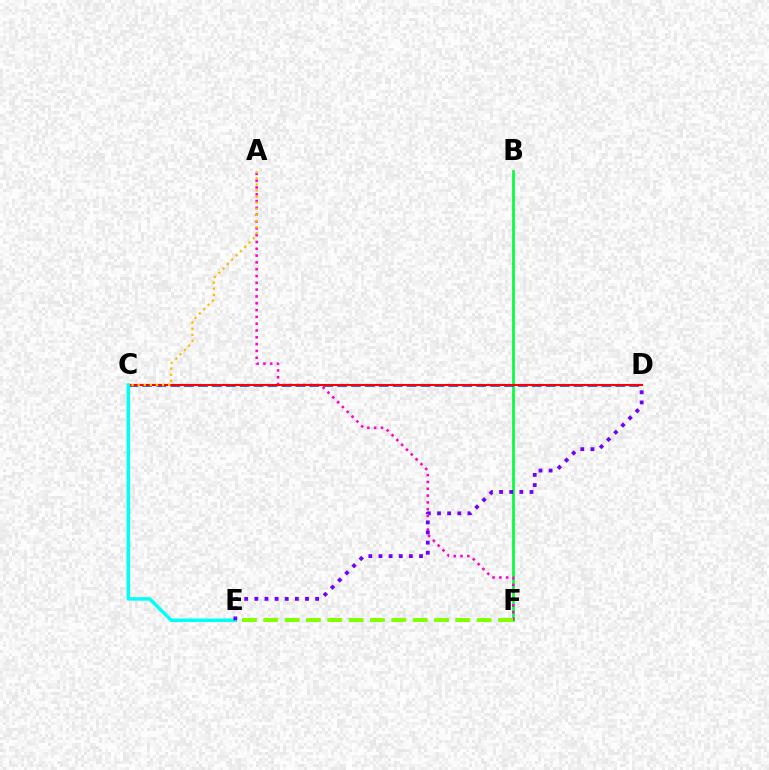{('B', 'F'): [{'color': '#00ff39', 'line_style': 'solid', 'thickness': 1.94}], ('A', 'F'): [{'color': '#ff00cf', 'line_style': 'dotted', 'thickness': 1.85}], ('C', 'D'): [{'color': '#004bff', 'line_style': 'dashed', 'thickness': 1.89}, {'color': '#ff0000', 'line_style': 'solid', 'thickness': 1.51}], ('A', 'C'): [{'color': '#ffbd00', 'line_style': 'dotted', 'thickness': 1.66}], ('C', 'E'): [{'color': '#00fff6', 'line_style': 'solid', 'thickness': 2.5}], ('E', 'F'): [{'color': '#84ff00', 'line_style': 'dashed', 'thickness': 2.9}], ('D', 'E'): [{'color': '#7200ff', 'line_style': 'dotted', 'thickness': 2.75}]}